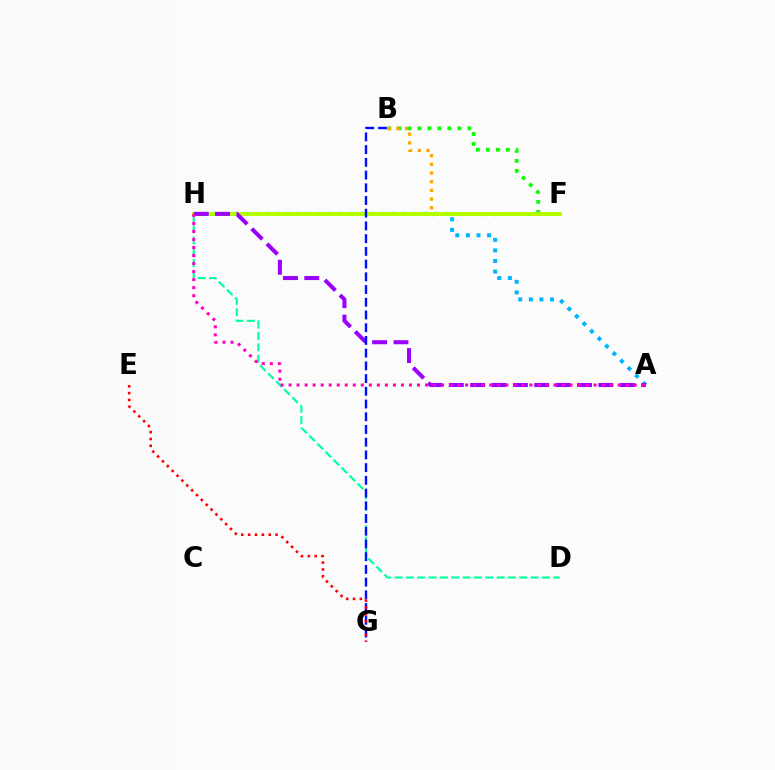{('B', 'F'): [{'color': '#08ff00', 'line_style': 'dotted', 'thickness': 2.71}, {'color': '#ffa500', 'line_style': 'dotted', 'thickness': 2.36}], ('A', 'H'): [{'color': '#00b5ff', 'line_style': 'dotted', 'thickness': 2.88}, {'color': '#9b00ff', 'line_style': 'dashed', 'thickness': 2.9}, {'color': '#ff00bd', 'line_style': 'dotted', 'thickness': 2.18}], ('D', 'H'): [{'color': '#00ff9d', 'line_style': 'dashed', 'thickness': 1.54}], ('F', 'H'): [{'color': '#b3ff00', 'line_style': 'solid', 'thickness': 2.83}], ('B', 'G'): [{'color': '#0010ff', 'line_style': 'dashed', 'thickness': 1.73}], ('E', 'G'): [{'color': '#ff0000', 'line_style': 'dotted', 'thickness': 1.86}]}